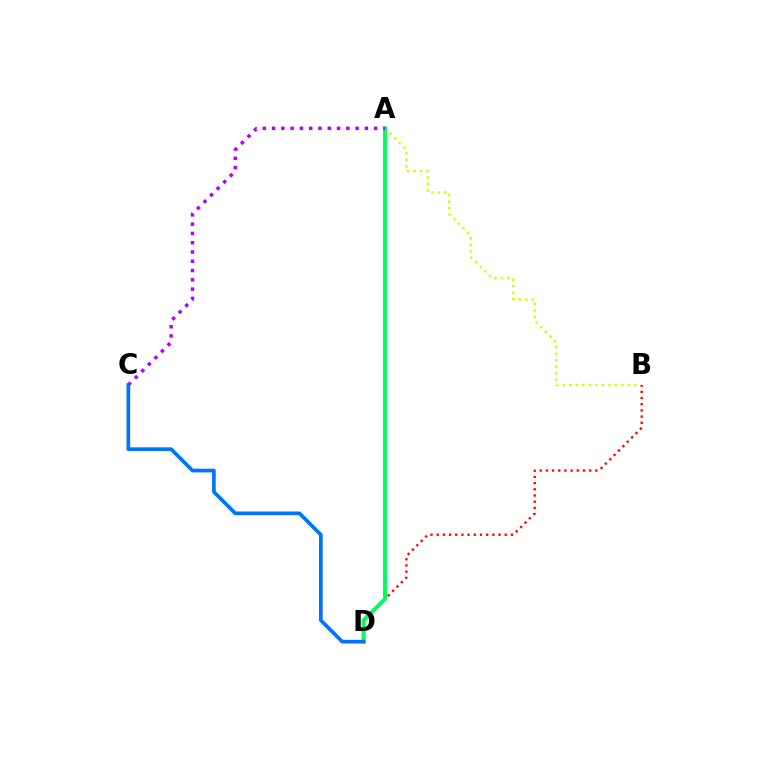{('A', 'B'): [{'color': '#d1ff00', 'line_style': 'dotted', 'thickness': 1.77}], ('B', 'D'): [{'color': '#ff0000', 'line_style': 'dotted', 'thickness': 1.68}], ('A', 'D'): [{'color': '#00ff5c', 'line_style': 'solid', 'thickness': 2.87}], ('A', 'C'): [{'color': '#b900ff', 'line_style': 'dotted', 'thickness': 2.52}], ('C', 'D'): [{'color': '#0074ff', 'line_style': 'solid', 'thickness': 2.66}]}